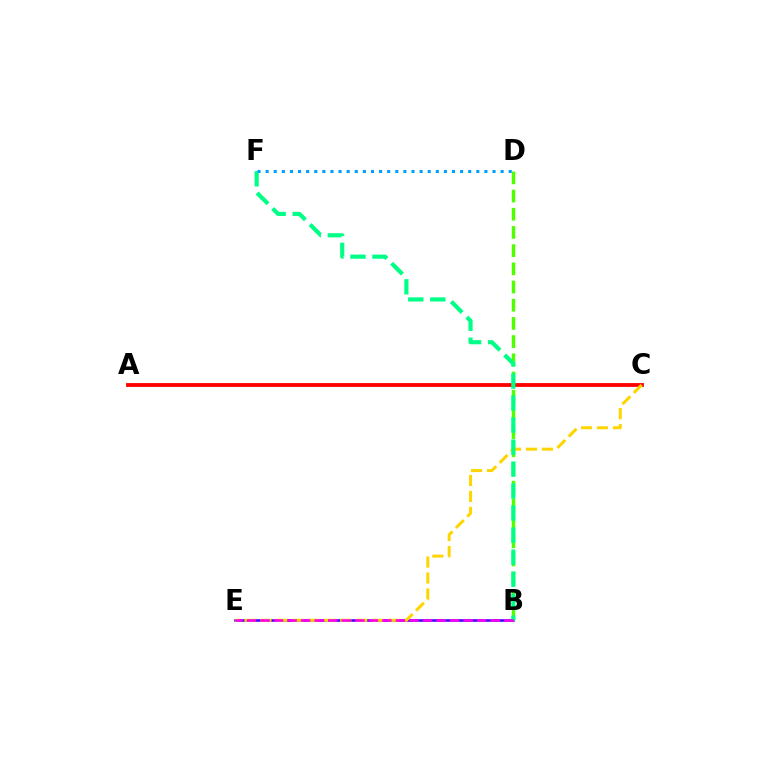{('A', 'C'): [{'color': '#ff0000', 'line_style': 'solid', 'thickness': 2.75}], ('B', 'E'): [{'color': '#3700ff', 'line_style': 'solid', 'thickness': 1.83}, {'color': '#ff00ed', 'line_style': 'dashed', 'thickness': 1.84}], ('B', 'D'): [{'color': '#4fff00', 'line_style': 'dashed', 'thickness': 2.47}], ('C', 'E'): [{'color': '#ffd500', 'line_style': 'dashed', 'thickness': 2.17}], ('B', 'F'): [{'color': '#00ff86', 'line_style': 'dashed', 'thickness': 2.99}], ('D', 'F'): [{'color': '#009eff', 'line_style': 'dotted', 'thickness': 2.2}]}